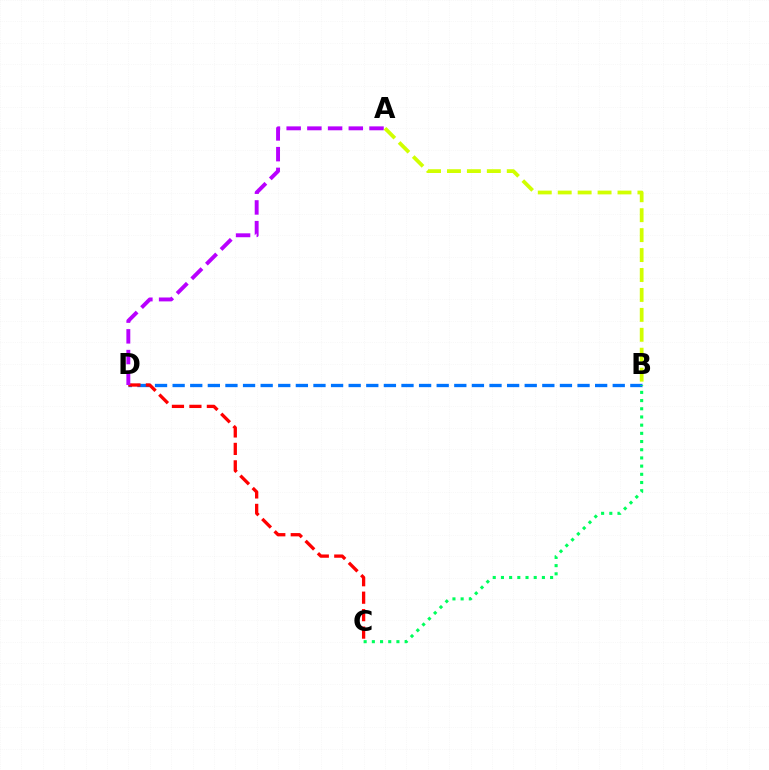{('B', 'D'): [{'color': '#0074ff', 'line_style': 'dashed', 'thickness': 2.39}], ('C', 'D'): [{'color': '#ff0000', 'line_style': 'dashed', 'thickness': 2.37}], ('B', 'C'): [{'color': '#00ff5c', 'line_style': 'dotted', 'thickness': 2.23}], ('A', 'D'): [{'color': '#b900ff', 'line_style': 'dashed', 'thickness': 2.81}], ('A', 'B'): [{'color': '#d1ff00', 'line_style': 'dashed', 'thickness': 2.71}]}